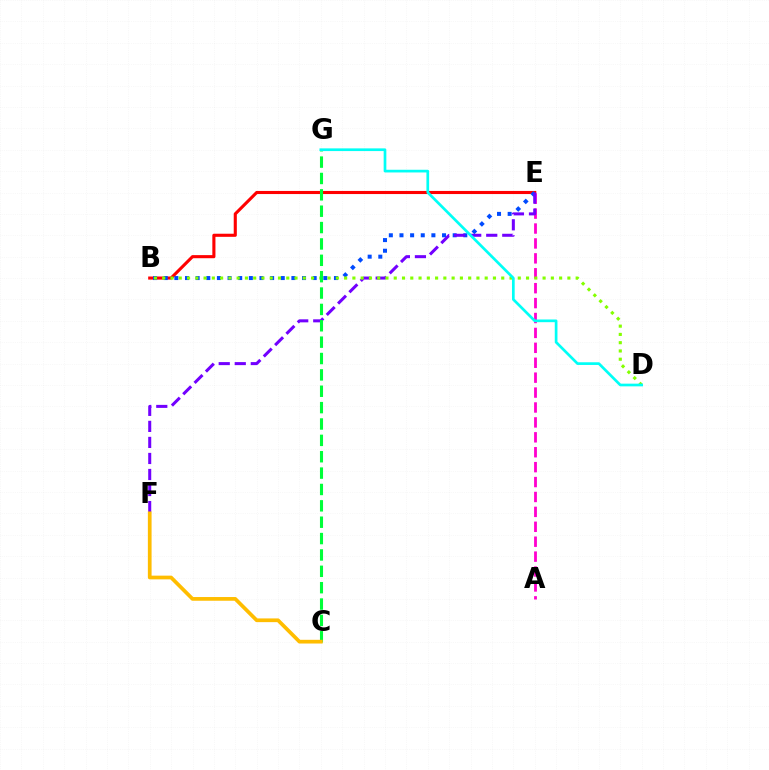{('B', 'E'): [{'color': '#ff0000', 'line_style': 'solid', 'thickness': 2.23}, {'color': '#004bff', 'line_style': 'dotted', 'thickness': 2.89}], ('A', 'E'): [{'color': '#ff00cf', 'line_style': 'dashed', 'thickness': 2.03}], ('E', 'F'): [{'color': '#7200ff', 'line_style': 'dashed', 'thickness': 2.18}], ('B', 'D'): [{'color': '#84ff00', 'line_style': 'dotted', 'thickness': 2.25}], ('C', 'G'): [{'color': '#00ff39', 'line_style': 'dashed', 'thickness': 2.22}], ('D', 'G'): [{'color': '#00fff6', 'line_style': 'solid', 'thickness': 1.94}], ('C', 'F'): [{'color': '#ffbd00', 'line_style': 'solid', 'thickness': 2.67}]}